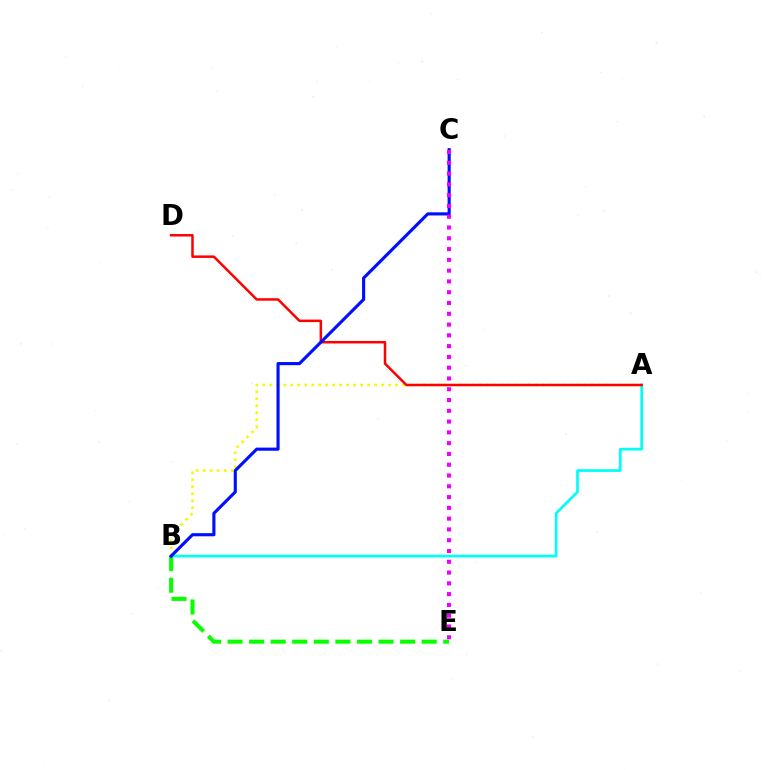{('A', 'B'): [{'color': '#fcf500', 'line_style': 'dotted', 'thickness': 1.9}, {'color': '#00fff6', 'line_style': 'solid', 'thickness': 1.94}], ('A', 'D'): [{'color': '#ff0000', 'line_style': 'solid', 'thickness': 1.8}], ('B', 'E'): [{'color': '#08ff00', 'line_style': 'dashed', 'thickness': 2.93}], ('B', 'C'): [{'color': '#0010ff', 'line_style': 'solid', 'thickness': 2.26}], ('C', 'E'): [{'color': '#ee00ff', 'line_style': 'dotted', 'thickness': 2.93}]}